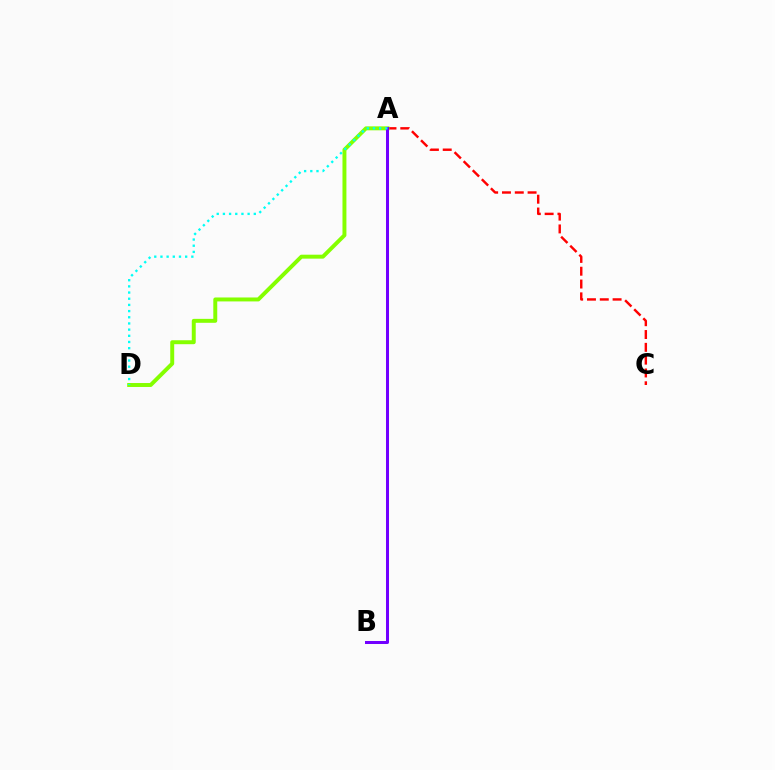{('A', 'C'): [{'color': '#ff0000', 'line_style': 'dashed', 'thickness': 1.74}], ('A', 'D'): [{'color': '#84ff00', 'line_style': 'solid', 'thickness': 2.84}, {'color': '#00fff6', 'line_style': 'dotted', 'thickness': 1.68}], ('A', 'B'): [{'color': '#7200ff', 'line_style': 'solid', 'thickness': 2.17}]}